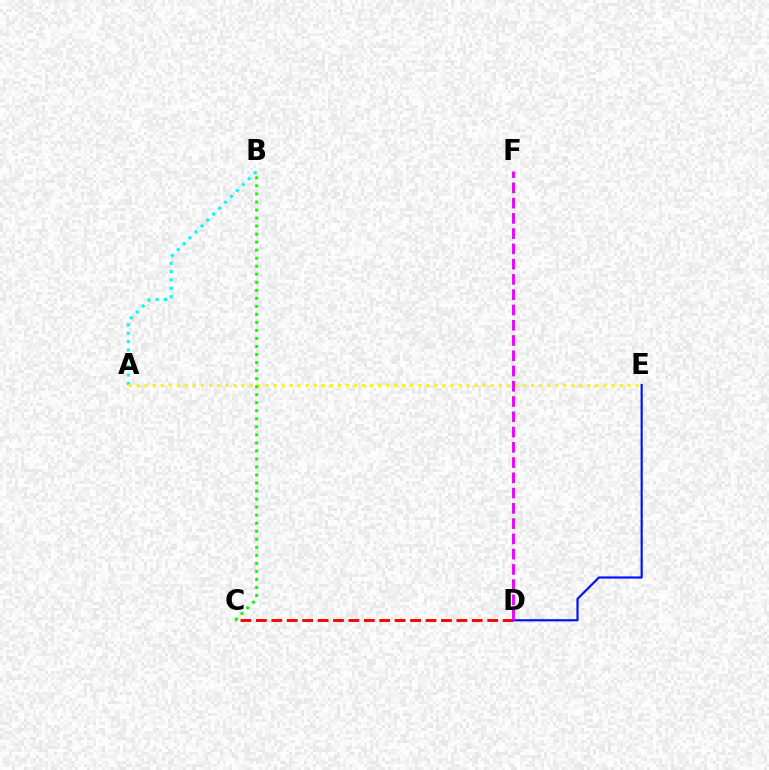{('C', 'D'): [{'color': '#ff0000', 'line_style': 'dashed', 'thickness': 2.1}], ('D', 'E'): [{'color': '#0010ff', 'line_style': 'solid', 'thickness': 1.56}], ('A', 'B'): [{'color': '#00fff6', 'line_style': 'dotted', 'thickness': 2.27}], ('A', 'E'): [{'color': '#fcf500', 'line_style': 'dotted', 'thickness': 2.19}], ('D', 'F'): [{'color': '#ee00ff', 'line_style': 'dashed', 'thickness': 2.07}], ('B', 'C'): [{'color': '#08ff00', 'line_style': 'dotted', 'thickness': 2.18}]}